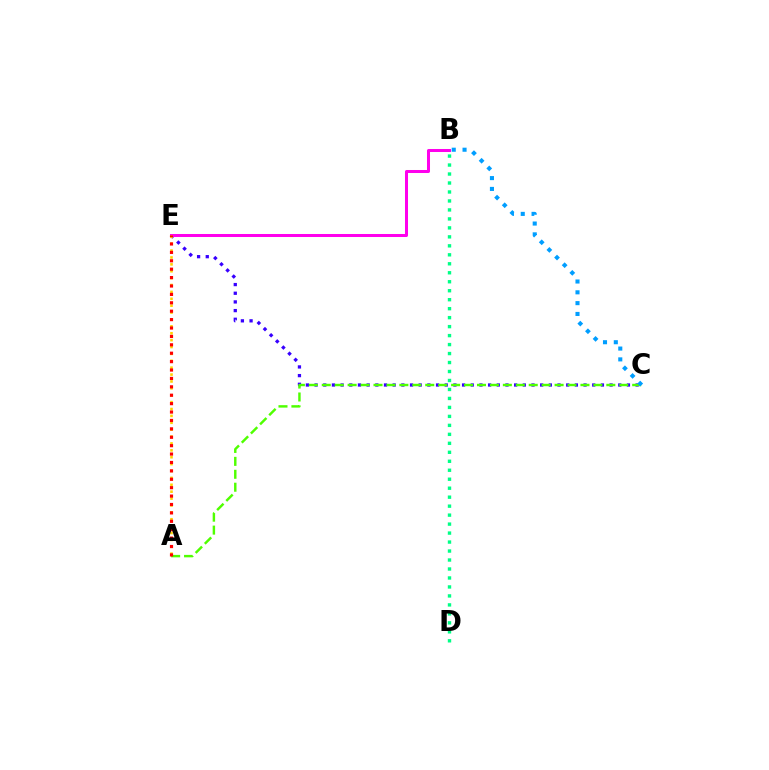{('C', 'E'): [{'color': '#3700ff', 'line_style': 'dotted', 'thickness': 2.36}], ('A', 'C'): [{'color': '#4fff00', 'line_style': 'dashed', 'thickness': 1.76}], ('B', 'E'): [{'color': '#ff00ed', 'line_style': 'solid', 'thickness': 2.17}], ('B', 'C'): [{'color': '#009eff', 'line_style': 'dotted', 'thickness': 2.94}], ('A', 'E'): [{'color': '#ffd500', 'line_style': 'dotted', 'thickness': 1.87}, {'color': '#ff0000', 'line_style': 'dotted', 'thickness': 2.28}], ('B', 'D'): [{'color': '#00ff86', 'line_style': 'dotted', 'thickness': 2.44}]}